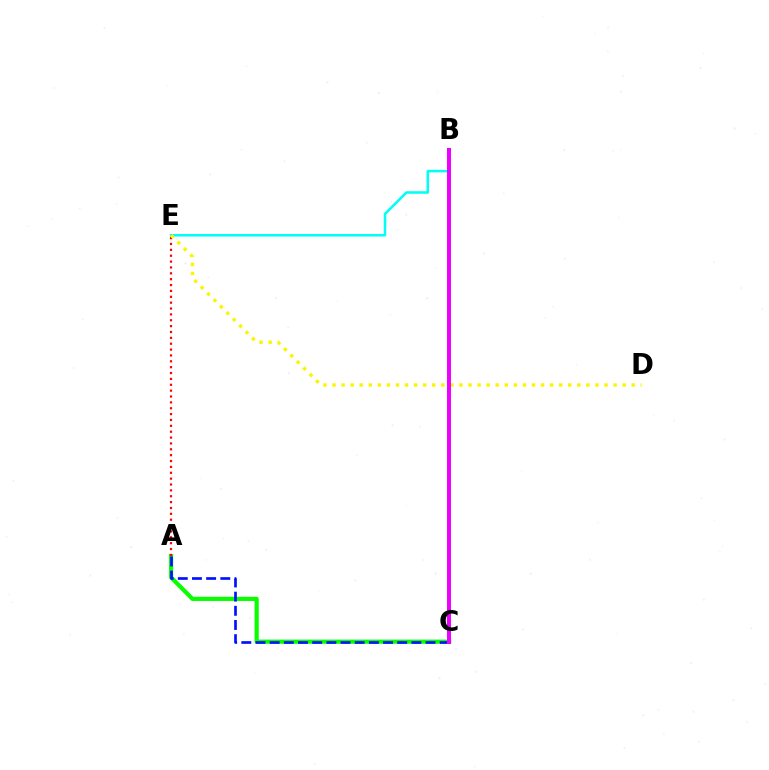{('A', 'C'): [{'color': '#08ff00', 'line_style': 'solid', 'thickness': 3.0}, {'color': '#0010ff', 'line_style': 'dashed', 'thickness': 1.93}], ('A', 'E'): [{'color': '#ff0000', 'line_style': 'dotted', 'thickness': 1.59}], ('B', 'E'): [{'color': '#00fff6', 'line_style': 'solid', 'thickness': 1.83}], ('D', 'E'): [{'color': '#fcf500', 'line_style': 'dotted', 'thickness': 2.46}], ('B', 'C'): [{'color': '#ee00ff', 'line_style': 'solid', 'thickness': 2.87}]}